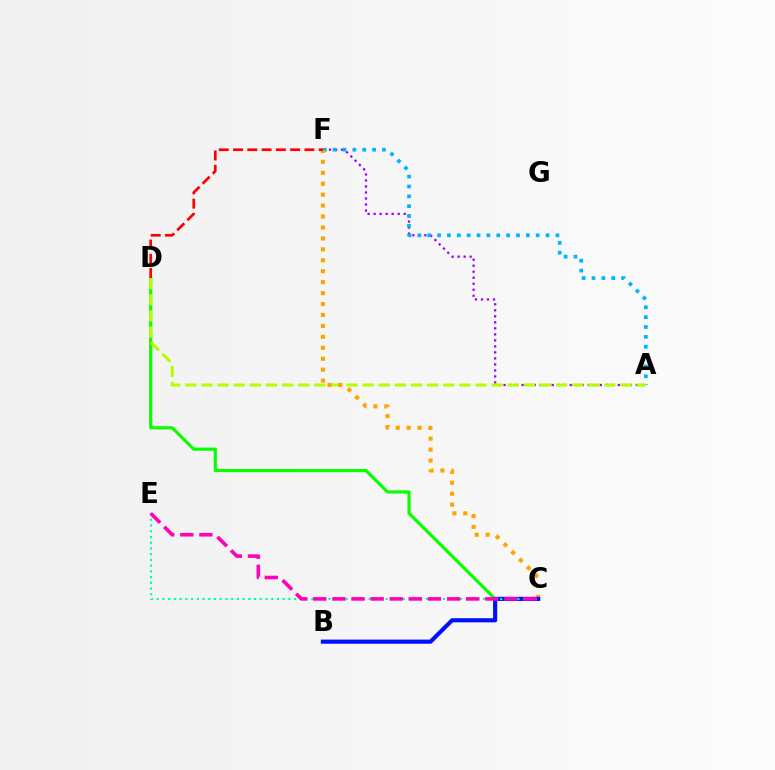{('A', 'F'): [{'color': '#9b00ff', 'line_style': 'dotted', 'thickness': 1.63}, {'color': '#00b5ff', 'line_style': 'dotted', 'thickness': 2.68}], ('C', 'D'): [{'color': '#08ff00', 'line_style': 'solid', 'thickness': 2.28}], ('A', 'D'): [{'color': '#b3ff00', 'line_style': 'dashed', 'thickness': 2.19}], ('C', 'F'): [{'color': '#ffa500', 'line_style': 'dotted', 'thickness': 2.97}], ('D', 'F'): [{'color': '#ff0000', 'line_style': 'dashed', 'thickness': 1.94}], ('B', 'C'): [{'color': '#0010ff', 'line_style': 'solid', 'thickness': 2.98}], ('C', 'E'): [{'color': '#00ff9d', 'line_style': 'dotted', 'thickness': 1.56}, {'color': '#ff00bd', 'line_style': 'dashed', 'thickness': 2.6}]}